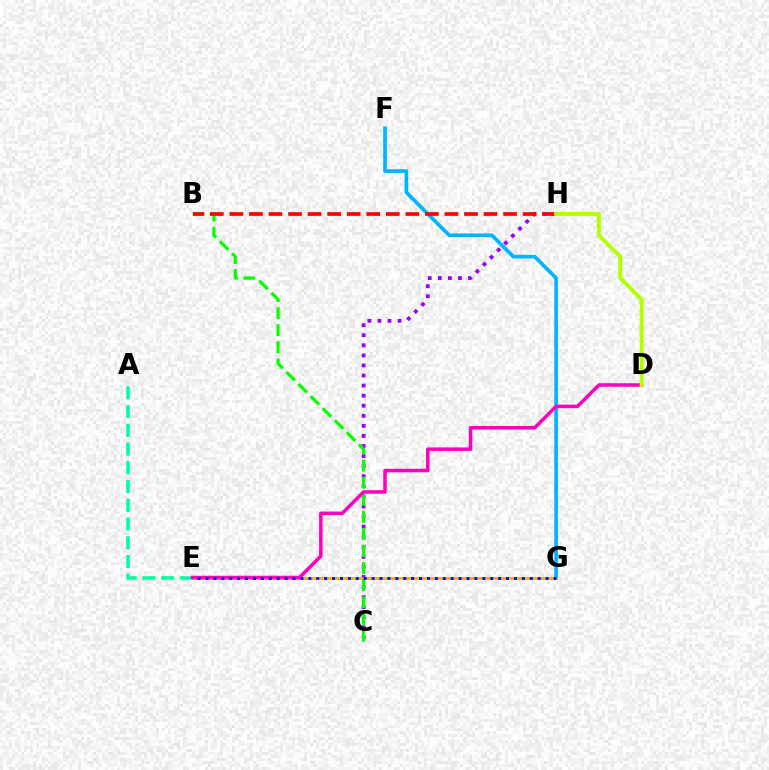{('C', 'H'): [{'color': '#9b00ff', 'line_style': 'dotted', 'thickness': 2.74}], ('F', 'G'): [{'color': '#00b5ff', 'line_style': 'solid', 'thickness': 2.65}], ('E', 'G'): [{'color': '#ffa500', 'line_style': 'solid', 'thickness': 1.9}, {'color': '#0010ff', 'line_style': 'dotted', 'thickness': 2.15}], ('B', 'C'): [{'color': '#08ff00', 'line_style': 'dashed', 'thickness': 2.32}], ('A', 'E'): [{'color': '#00ff9d', 'line_style': 'dashed', 'thickness': 2.55}], ('B', 'H'): [{'color': '#ff0000', 'line_style': 'dashed', 'thickness': 2.66}], ('D', 'E'): [{'color': '#ff00bd', 'line_style': 'solid', 'thickness': 2.54}], ('D', 'H'): [{'color': '#b3ff00', 'line_style': 'solid', 'thickness': 2.82}]}